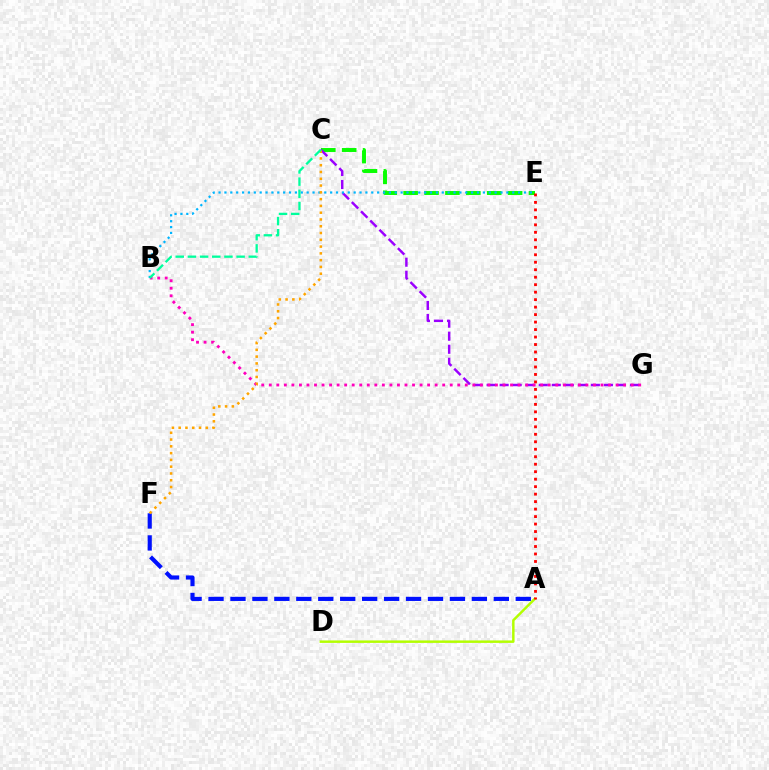{('C', 'E'): [{'color': '#08ff00', 'line_style': 'dashed', 'thickness': 2.84}], ('C', 'G'): [{'color': '#9b00ff', 'line_style': 'dashed', 'thickness': 1.77}], ('A', 'D'): [{'color': '#b3ff00', 'line_style': 'solid', 'thickness': 1.78}], ('A', 'F'): [{'color': '#0010ff', 'line_style': 'dashed', 'thickness': 2.98}], ('B', 'G'): [{'color': '#ff00bd', 'line_style': 'dotted', 'thickness': 2.05}], ('B', 'E'): [{'color': '#00b5ff', 'line_style': 'dotted', 'thickness': 1.6}], ('C', 'F'): [{'color': '#ffa500', 'line_style': 'dotted', 'thickness': 1.84}], ('A', 'E'): [{'color': '#ff0000', 'line_style': 'dotted', 'thickness': 2.03}], ('B', 'C'): [{'color': '#00ff9d', 'line_style': 'dashed', 'thickness': 1.65}]}